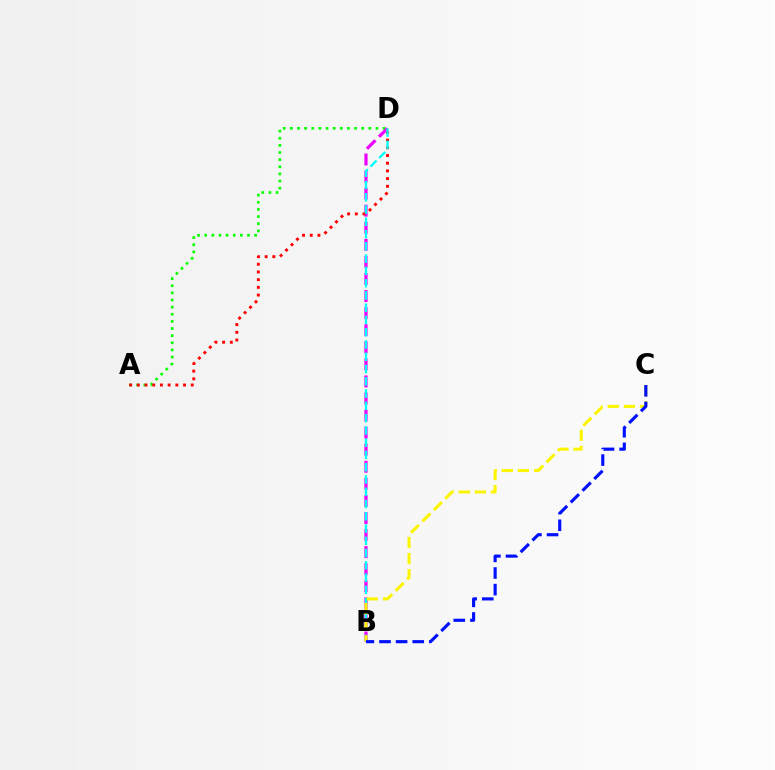{('A', 'D'): [{'color': '#08ff00', 'line_style': 'dotted', 'thickness': 1.94}, {'color': '#ff0000', 'line_style': 'dotted', 'thickness': 2.09}], ('B', 'D'): [{'color': '#ee00ff', 'line_style': 'dashed', 'thickness': 2.32}, {'color': '#00fff6', 'line_style': 'dashed', 'thickness': 1.67}], ('B', 'C'): [{'color': '#fcf500', 'line_style': 'dashed', 'thickness': 2.19}, {'color': '#0010ff', 'line_style': 'dashed', 'thickness': 2.26}]}